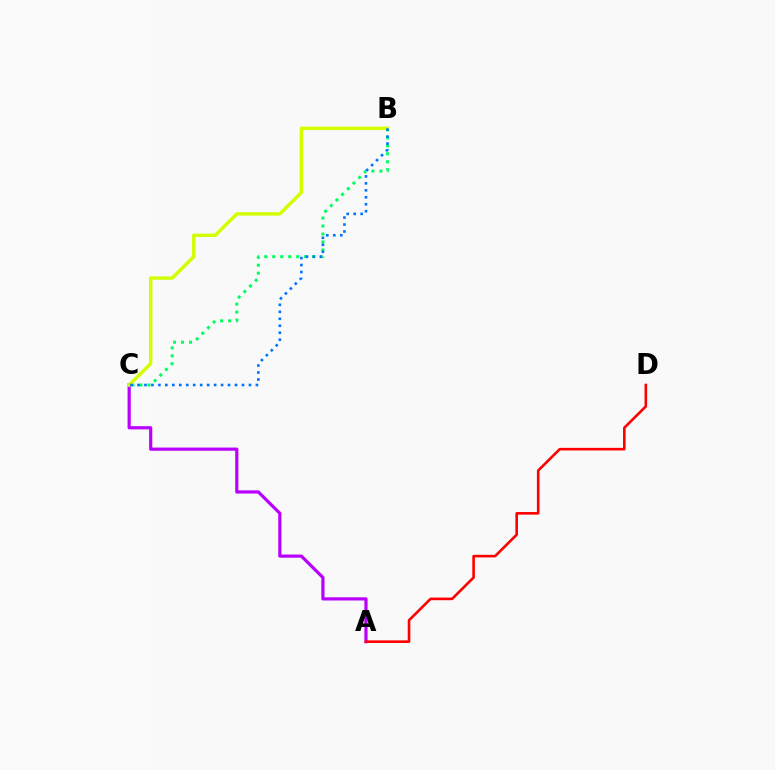{('A', 'C'): [{'color': '#b900ff', 'line_style': 'solid', 'thickness': 2.3}], ('B', 'C'): [{'color': '#00ff5c', 'line_style': 'dotted', 'thickness': 2.17}, {'color': '#d1ff00', 'line_style': 'solid', 'thickness': 2.46}, {'color': '#0074ff', 'line_style': 'dotted', 'thickness': 1.89}], ('A', 'D'): [{'color': '#ff0000', 'line_style': 'solid', 'thickness': 1.88}]}